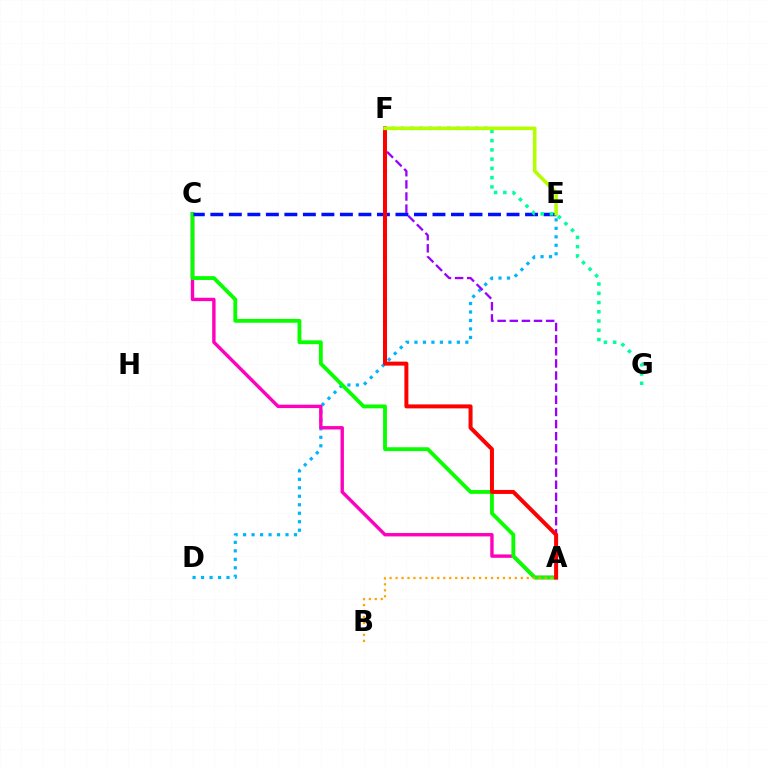{('D', 'E'): [{'color': '#00b5ff', 'line_style': 'dotted', 'thickness': 2.3}], ('A', 'F'): [{'color': '#9b00ff', 'line_style': 'dashed', 'thickness': 1.65}, {'color': '#ff0000', 'line_style': 'solid', 'thickness': 2.88}], ('A', 'C'): [{'color': '#ff00bd', 'line_style': 'solid', 'thickness': 2.44}, {'color': '#08ff00', 'line_style': 'solid', 'thickness': 2.76}], ('A', 'B'): [{'color': '#ffa500', 'line_style': 'dotted', 'thickness': 1.62}], ('C', 'E'): [{'color': '#0010ff', 'line_style': 'dashed', 'thickness': 2.51}], ('F', 'G'): [{'color': '#00ff9d', 'line_style': 'dotted', 'thickness': 2.51}], ('E', 'F'): [{'color': '#b3ff00', 'line_style': 'solid', 'thickness': 2.58}]}